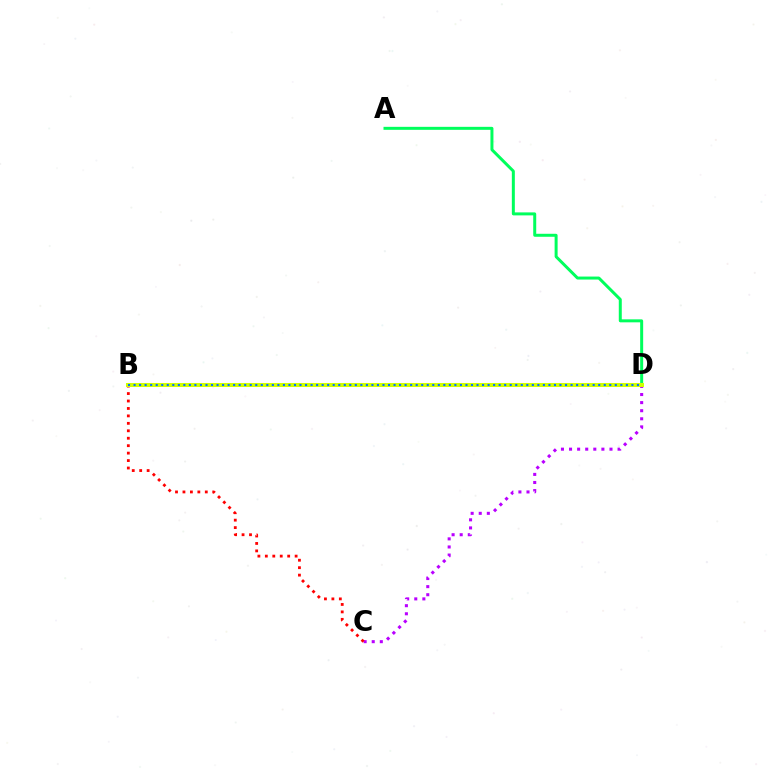{('C', 'D'): [{'color': '#b900ff', 'line_style': 'dotted', 'thickness': 2.2}], ('A', 'D'): [{'color': '#00ff5c', 'line_style': 'solid', 'thickness': 2.15}], ('B', 'C'): [{'color': '#ff0000', 'line_style': 'dotted', 'thickness': 2.02}], ('B', 'D'): [{'color': '#d1ff00', 'line_style': 'solid', 'thickness': 2.91}, {'color': '#0074ff', 'line_style': 'dotted', 'thickness': 1.5}]}